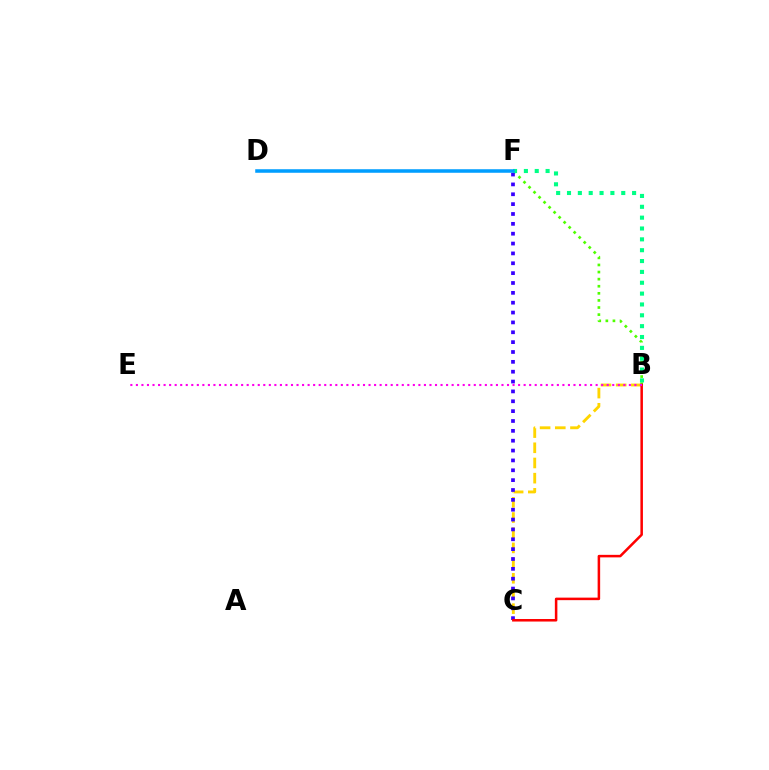{('B', 'C'): [{'color': '#ffd500', 'line_style': 'dashed', 'thickness': 2.06}, {'color': '#ff0000', 'line_style': 'solid', 'thickness': 1.82}], ('B', 'F'): [{'color': '#4fff00', 'line_style': 'dotted', 'thickness': 1.93}, {'color': '#00ff86', 'line_style': 'dotted', 'thickness': 2.95}], ('C', 'F'): [{'color': '#3700ff', 'line_style': 'dotted', 'thickness': 2.68}], ('D', 'F'): [{'color': '#009eff', 'line_style': 'solid', 'thickness': 2.55}], ('B', 'E'): [{'color': '#ff00ed', 'line_style': 'dotted', 'thickness': 1.5}]}